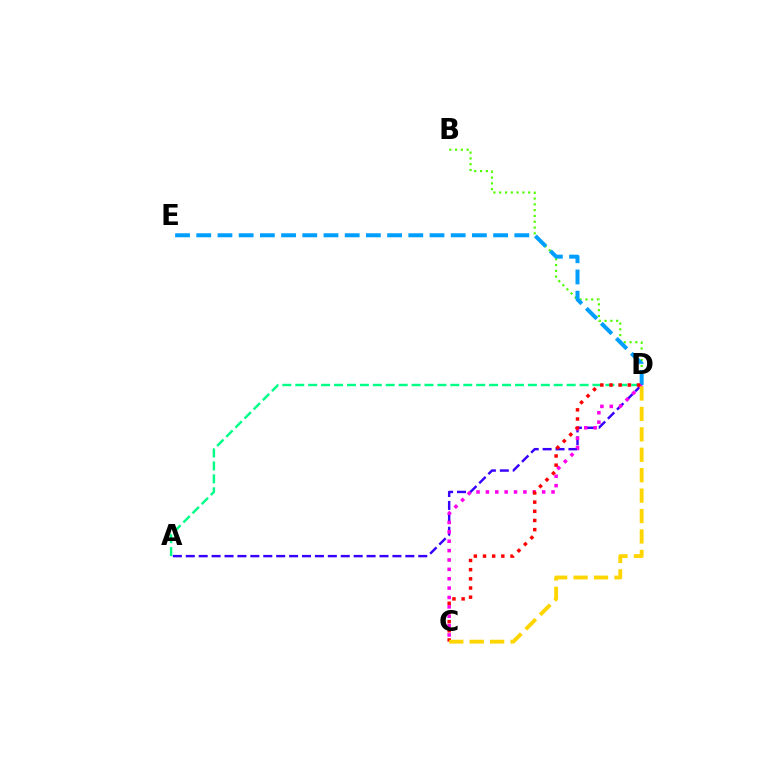{('B', 'D'): [{'color': '#4fff00', 'line_style': 'dotted', 'thickness': 1.57}], ('A', 'D'): [{'color': '#00ff86', 'line_style': 'dashed', 'thickness': 1.76}, {'color': '#3700ff', 'line_style': 'dashed', 'thickness': 1.75}], ('D', 'E'): [{'color': '#009eff', 'line_style': 'dashed', 'thickness': 2.88}], ('C', 'D'): [{'color': '#ff00ed', 'line_style': 'dotted', 'thickness': 2.55}, {'color': '#ff0000', 'line_style': 'dotted', 'thickness': 2.49}, {'color': '#ffd500', 'line_style': 'dashed', 'thickness': 2.77}]}